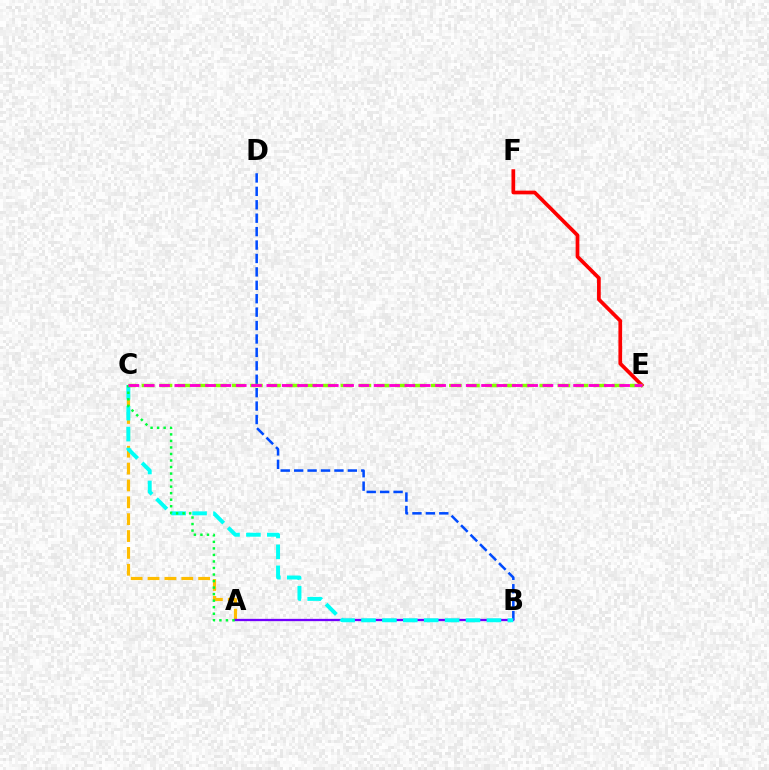{('B', 'D'): [{'color': '#004bff', 'line_style': 'dashed', 'thickness': 1.82}], ('A', 'C'): [{'color': '#ffbd00', 'line_style': 'dashed', 'thickness': 2.29}, {'color': '#00ff39', 'line_style': 'dotted', 'thickness': 1.78}], ('E', 'F'): [{'color': '#ff0000', 'line_style': 'solid', 'thickness': 2.67}], ('A', 'B'): [{'color': '#7200ff', 'line_style': 'solid', 'thickness': 1.65}], ('B', 'C'): [{'color': '#00fff6', 'line_style': 'dashed', 'thickness': 2.84}], ('C', 'E'): [{'color': '#84ff00', 'line_style': 'dashed', 'thickness': 2.46}, {'color': '#ff00cf', 'line_style': 'dashed', 'thickness': 2.08}]}